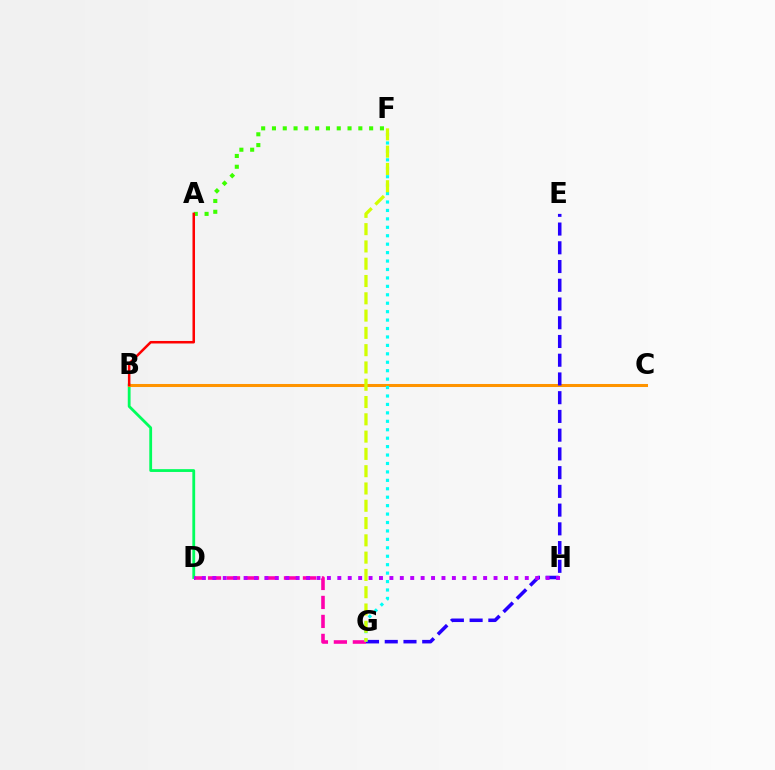{('D', 'G'): [{'color': '#ff00ac', 'line_style': 'dashed', 'thickness': 2.58}], ('B', 'D'): [{'color': '#00ff5c', 'line_style': 'solid', 'thickness': 2.02}], ('B', 'C'): [{'color': '#0074ff', 'line_style': 'solid', 'thickness': 1.82}, {'color': '#ff9400', 'line_style': 'solid', 'thickness': 2.19}], ('E', 'G'): [{'color': '#2500ff', 'line_style': 'dashed', 'thickness': 2.55}], ('D', 'H'): [{'color': '#b900ff', 'line_style': 'dotted', 'thickness': 2.83}], ('A', 'F'): [{'color': '#3dff00', 'line_style': 'dotted', 'thickness': 2.93}], ('A', 'B'): [{'color': '#ff0000', 'line_style': 'solid', 'thickness': 1.82}], ('F', 'G'): [{'color': '#00fff6', 'line_style': 'dotted', 'thickness': 2.29}, {'color': '#d1ff00', 'line_style': 'dashed', 'thickness': 2.35}]}